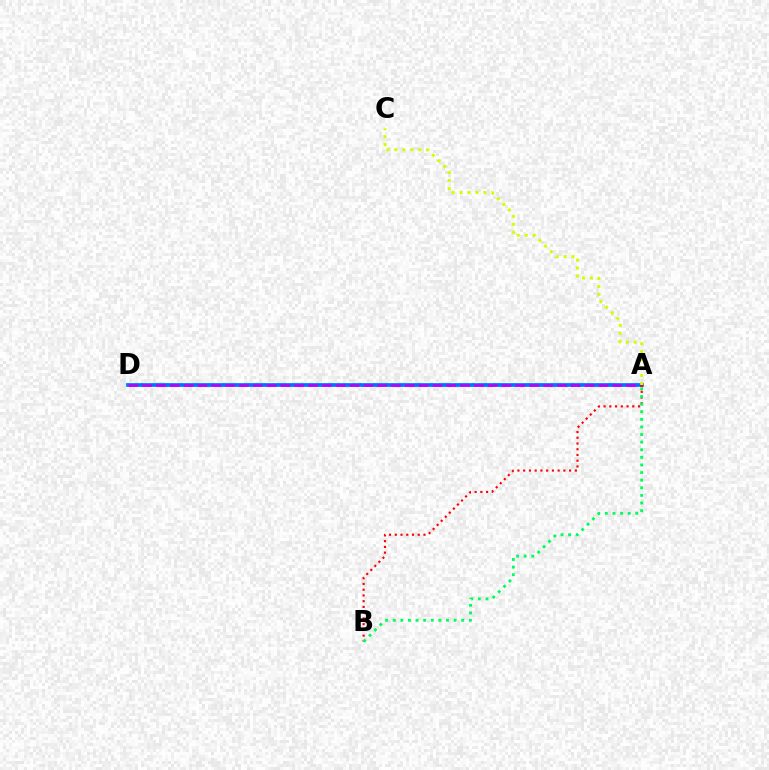{('A', 'D'): [{'color': '#0074ff', 'line_style': 'solid', 'thickness': 2.68}, {'color': '#b900ff', 'line_style': 'dashed', 'thickness': 1.88}], ('A', 'B'): [{'color': '#ff0000', 'line_style': 'dotted', 'thickness': 1.56}, {'color': '#00ff5c', 'line_style': 'dotted', 'thickness': 2.07}], ('A', 'C'): [{'color': '#d1ff00', 'line_style': 'dotted', 'thickness': 2.16}]}